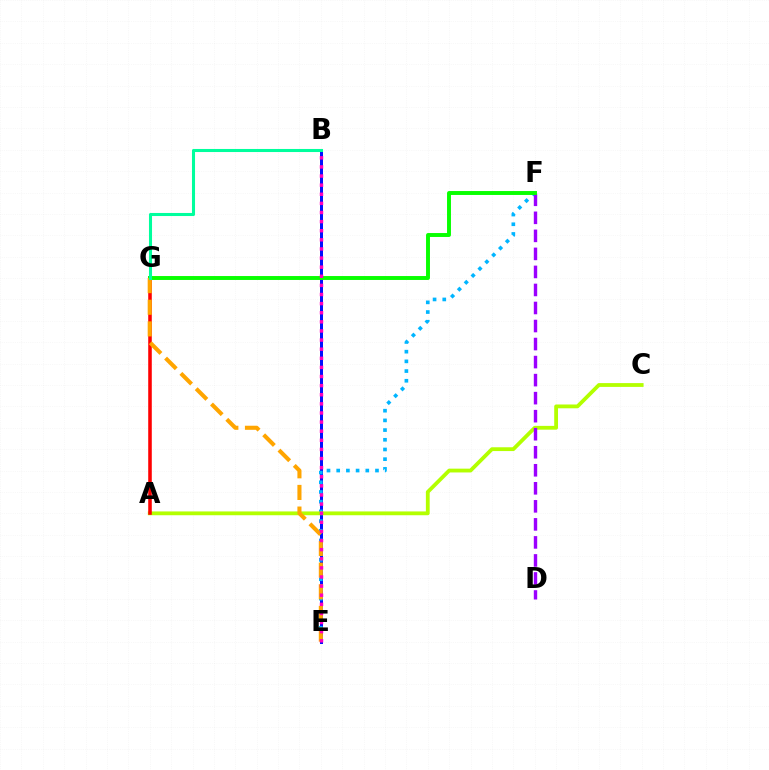{('B', 'E'): [{'color': '#0010ff', 'line_style': 'solid', 'thickness': 2.16}, {'color': '#ff00bd', 'line_style': 'dotted', 'thickness': 2.48}], ('E', 'F'): [{'color': '#00b5ff', 'line_style': 'dotted', 'thickness': 2.63}], ('A', 'C'): [{'color': '#b3ff00', 'line_style': 'solid', 'thickness': 2.74}], ('D', 'F'): [{'color': '#9b00ff', 'line_style': 'dashed', 'thickness': 2.45}], ('A', 'G'): [{'color': '#ff0000', 'line_style': 'solid', 'thickness': 2.56}], ('F', 'G'): [{'color': '#08ff00', 'line_style': 'solid', 'thickness': 2.82}], ('E', 'G'): [{'color': '#ffa500', 'line_style': 'dashed', 'thickness': 2.94}], ('B', 'G'): [{'color': '#00ff9d', 'line_style': 'solid', 'thickness': 2.2}]}